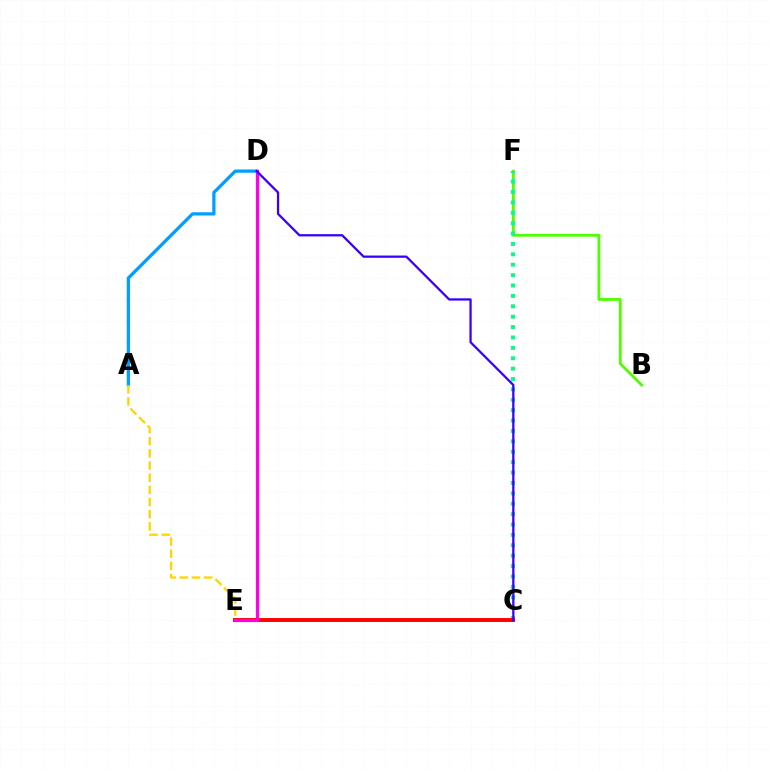{('A', 'D'): [{'color': '#009eff', 'line_style': 'solid', 'thickness': 2.33}], ('A', 'E'): [{'color': '#ffd500', 'line_style': 'dashed', 'thickness': 1.65}], ('B', 'F'): [{'color': '#4fff00', 'line_style': 'solid', 'thickness': 2.02}], ('C', 'F'): [{'color': '#00ff86', 'line_style': 'dotted', 'thickness': 2.82}], ('C', 'E'): [{'color': '#ff0000', 'line_style': 'solid', 'thickness': 2.82}], ('D', 'E'): [{'color': '#ff00ed', 'line_style': 'solid', 'thickness': 2.31}], ('C', 'D'): [{'color': '#3700ff', 'line_style': 'solid', 'thickness': 1.63}]}